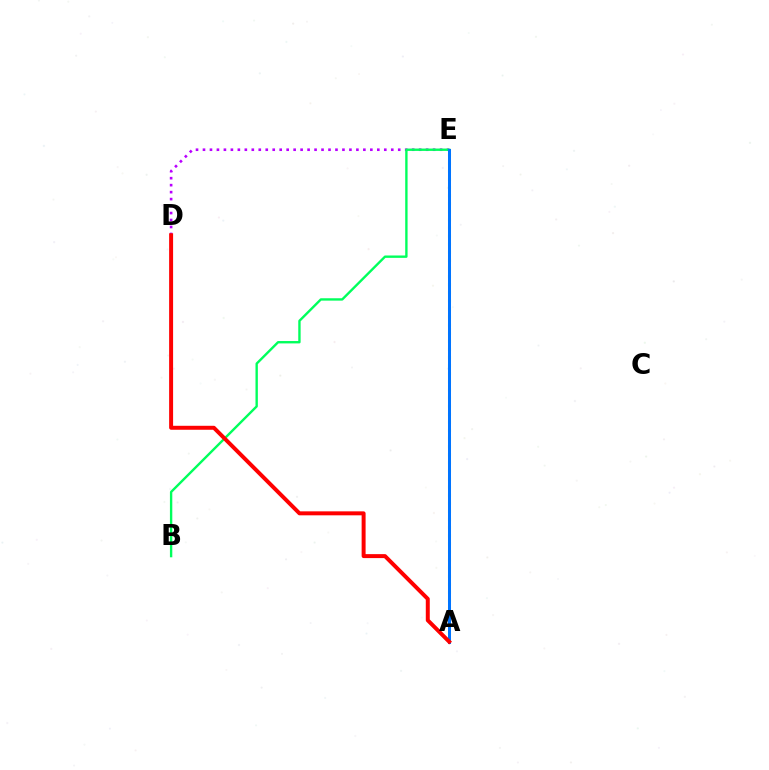{('D', 'E'): [{'color': '#b900ff', 'line_style': 'dotted', 'thickness': 1.89}], ('A', 'E'): [{'color': '#d1ff00', 'line_style': 'dotted', 'thickness': 2.2}, {'color': '#0074ff', 'line_style': 'solid', 'thickness': 2.17}], ('B', 'E'): [{'color': '#00ff5c', 'line_style': 'solid', 'thickness': 1.71}], ('A', 'D'): [{'color': '#ff0000', 'line_style': 'solid', 'thickness': 2.86}]}